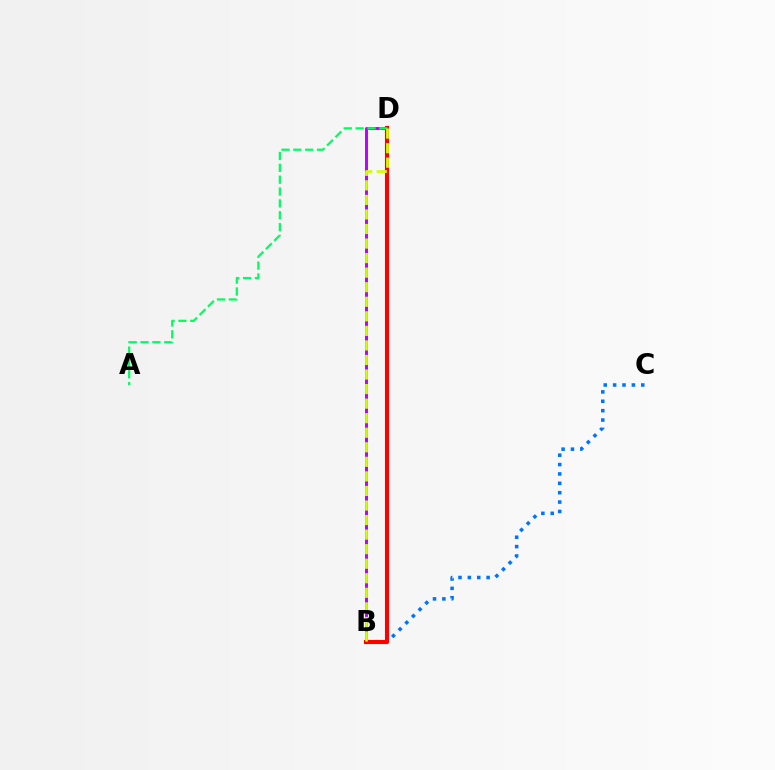{('B', 'D'): [{'color': '#b900ff', 'line_style': 'solid', 'thickness': 2.11}, {'color': '#ff0000', 'line_style': 'solid', 'thickness': 2.94}, {'color': '#d1ff00', 'line_style': 'dashed', 'thickness': 1.98}], ('B', 'C'): [{'color': '#0074ff', 'line_style': 'dotted', 'thickness': 2.55}], ('A', 'D'): [{'color': '#00ff5c', 'line_style': 'dashed', 'thickness': 1.61}]}